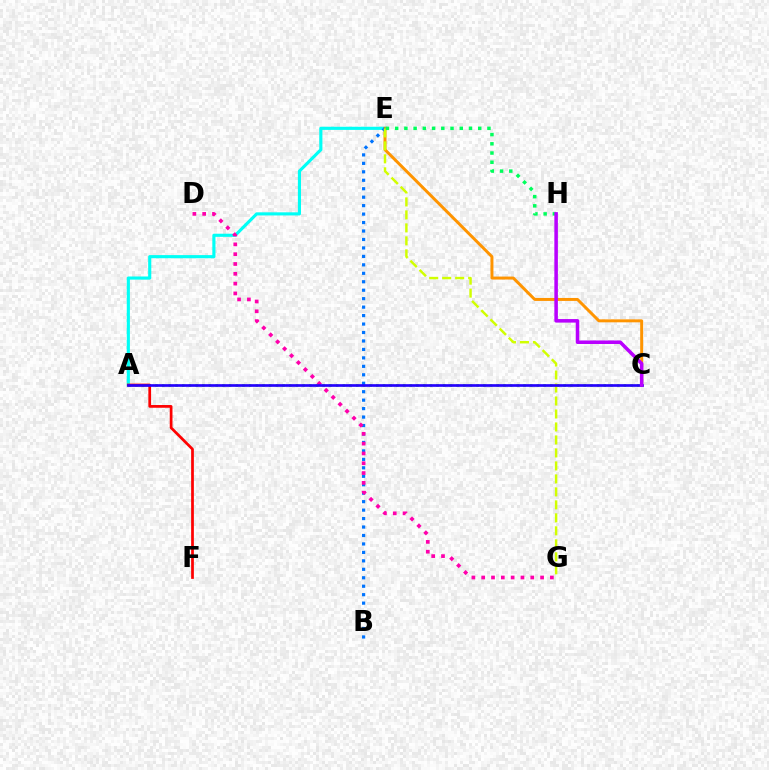{('A', 'E'): [{'color': '#00fff6', 'line_style': 'solid', 'thickness': 2.25}], ('C', 'E'): [{'color': '#ff9400', 'line_style': 'solid', 'thickness': 2.14}], ('A', 'C'): [{'color': '#3dff00', 'line_style': 'dotted', 'thickness': 1.82}, {'color': '#2500ff', 'line_style': 'solid', 'thickness': 1.93}], ('B', 'E'): [{'color': '#0074ff', 'line_style': 'dotted', 'thickness': 2.3}], ('E', 'G'): [{'color': '#d1ff00', 'line_style': 'dashed', 'thickness': 1.76}], ('D', 'G'): [{'color': '#ff00ac', 'line_style': 'dotted', 'thickness': 2.67}], ('A', 'F'): [{'color': '#ff0000', 'line_style': 'solid', 'thickness': 1.97}], ('E', 'H'): [{'color': '#00ff5c', 'line_style': 'dotted', 'thickness': 2.51}], ('C', 'H'): [{'color': '#b900ff', 'line_style': 'solid', 'thickness': 2.54}]}